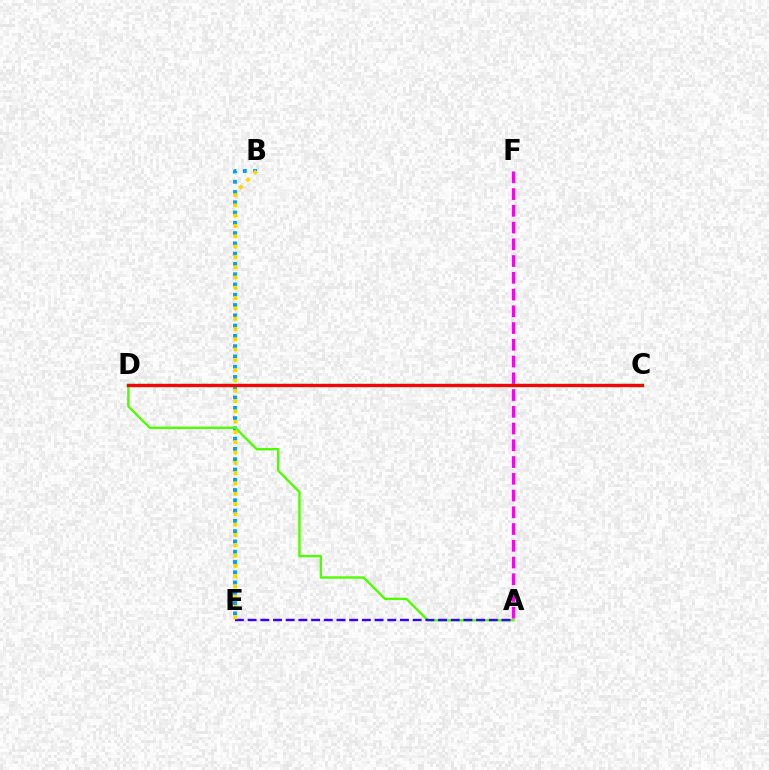{('B', 'E'): [{'color': '#009eff', 'line_style': 'dotted', 'thickness': 2.79}, {'color': '#ffd500', 'line_style': 'dotted', 'thickness': 2.8}], ('A', 'D'): [{'color': '#4fff00', 'line_style': 'solid', 'thickness': 1.71}], ('A', 'F'): [{'color': '#ff00ed', 'line_style': 'dashed', 'thickness': 2.27}], ('C', 'D'): [{'color': '#00ff86', 'line_style': 'solid', 'thickness': 2.5}, {'color': '#ff0000', 'line_style': 'solid', 'thickness': 2.34}], ('A', 'E'): [{'color': '#3700ff', 'line_style': 'dashed', 'thickness': 1.72}]}